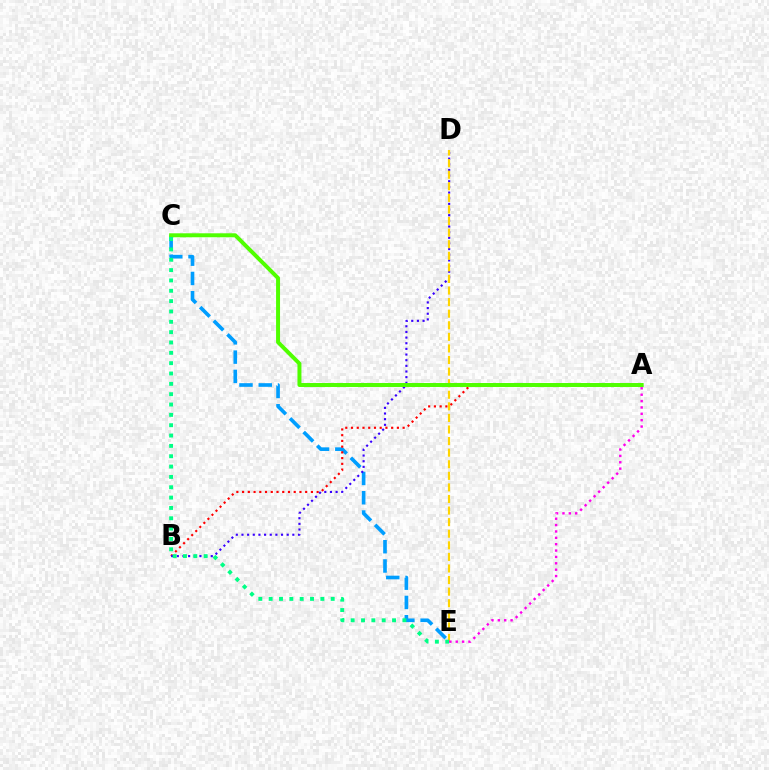{('C', 'E'): [{'color': '#009eff', 'line_style': 'dashed', 'thickness': 2.62}, {'color': '#00ff86', 'line_style': 'dotted', 'thickness': 2.81}], ('A', 'B'): [{'color': '#ff0000', 'line_style': 'dotted', 'thickness': 1.56}], ('B', 'D'): [{'color': '#3700ff', 'line_style': 'dotted', 'thickness': 1.54}], ('D', 'E'): [{'color': '#ffd500', 'line_style': 'dashed', 'thickness': 1.57}], ('A', 'C'): [{'color': '#4fff00', 'line_style': 'solid', 'thickness': 2.86}], ('A', 'E'): [{'color': '#ff00ed', 'line_style': 'dotted', 'thickness': 1.73}]}